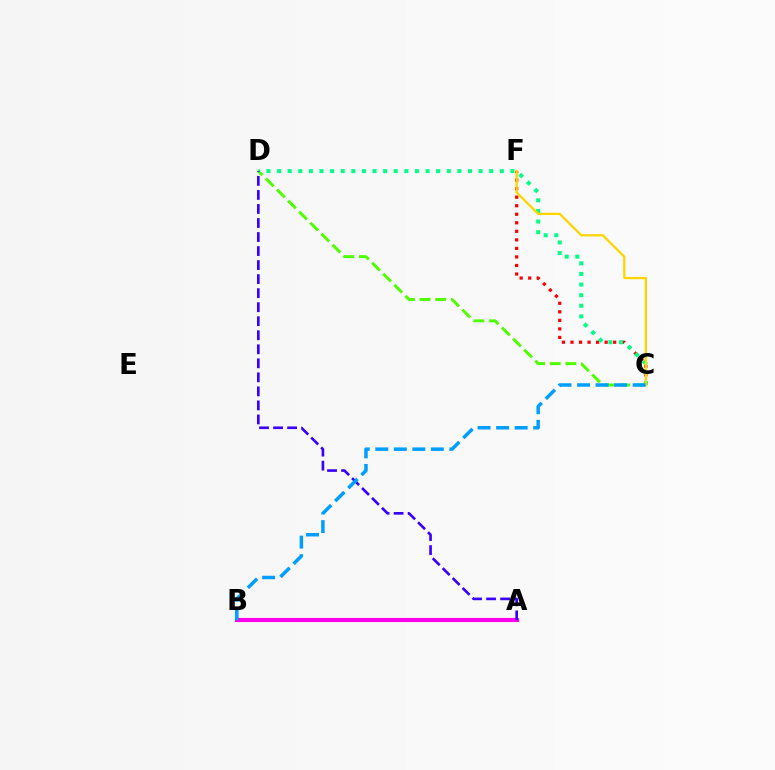{('A', 'B'): [{'color': '#ff00ed', 'line_style': 'solid', 'thickness': 2.98}], ('C', 'F'): [{'color': '#ff0000', 'line_style': 'dotted', 'thickness': 2.32}, {'color': '#ffd500', 'line_style': 'solid', 'thickness': 1.65}], ('C', 'D'): [{'color': '#4fff00', 'line_style': 'dashed', 'thickness': 2.13}, {'color': '#00ff86', 'line_style': 'dotted', 'thickness': 2.88}], ('A', 'D'): [{'color': '#3700ff', 'line_style': 'dashed', 'thickness': 1.91}], ('B', 'C'): [{'color': '#009eff', 'line_style': 'dashed', 'thickness': 2.52}]}